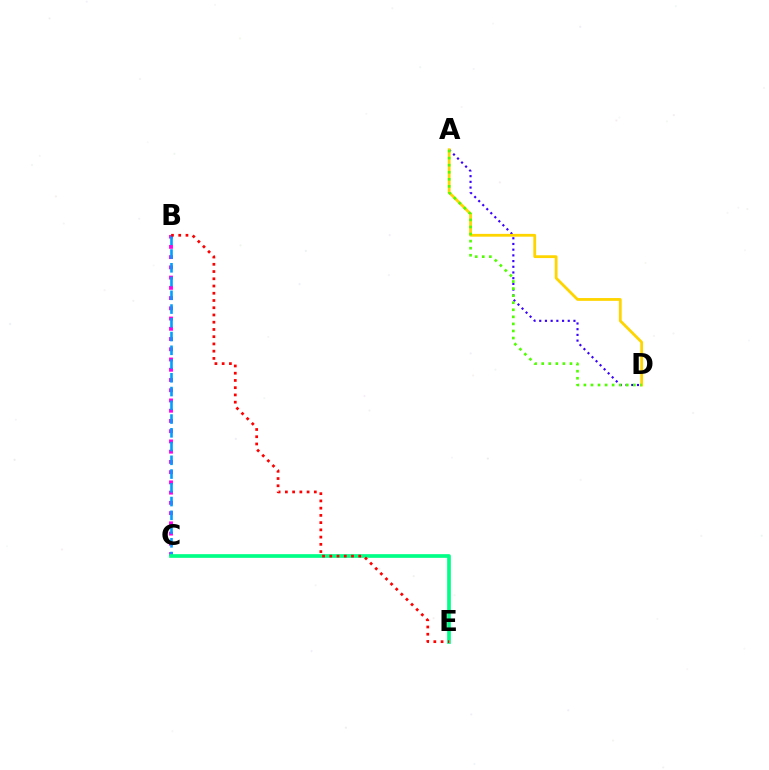{('B', 'C'): [{'color': '#ff00ed', 'line_style': 'dotted', 'thickness': 2.78}, {'color': '#009eff', 'line_style': 'dashed', 'thickness': 1.87}], ('A', 'D'): [{'color': '#3700ff', 'line_style': 'dotted', 'thickness': 1.55}, {'color': '#ffd500', 'line_style': 'solid', 'thickness': 2.01}, {'color': '#4fff00', 'line_style': 'dotted', 'thickness': 1.92}], ('C', 'E'): [{'color': '#00ff86', 'line_style': 'solid', 'thickness': 2.64}], ('B', 'E'): [{'color': '#ff0000', 'line_style': 'dotted', 'thickness': 1.97}]}